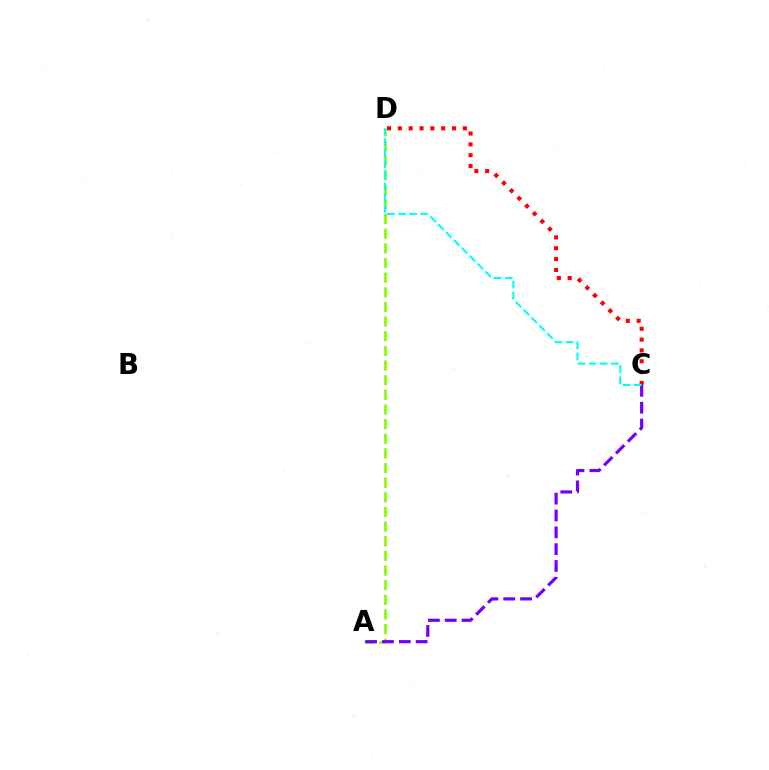{('C', 'D'): [{'color': '#ff0000', 'line_style': 'dotted', 'thickness': 2.95}, {'color': '#00fff6', 'line_style': 'dashed', 'thickness': 1.51}], ('A', 'D'): [{'color': '#84ff00', 'line_style': 'dashed', 'thickness': 1.99}], ('A', 'C'): [{'color': '#7200ff', 'line_style': 'dashed', 'thickness': 2.29}]}